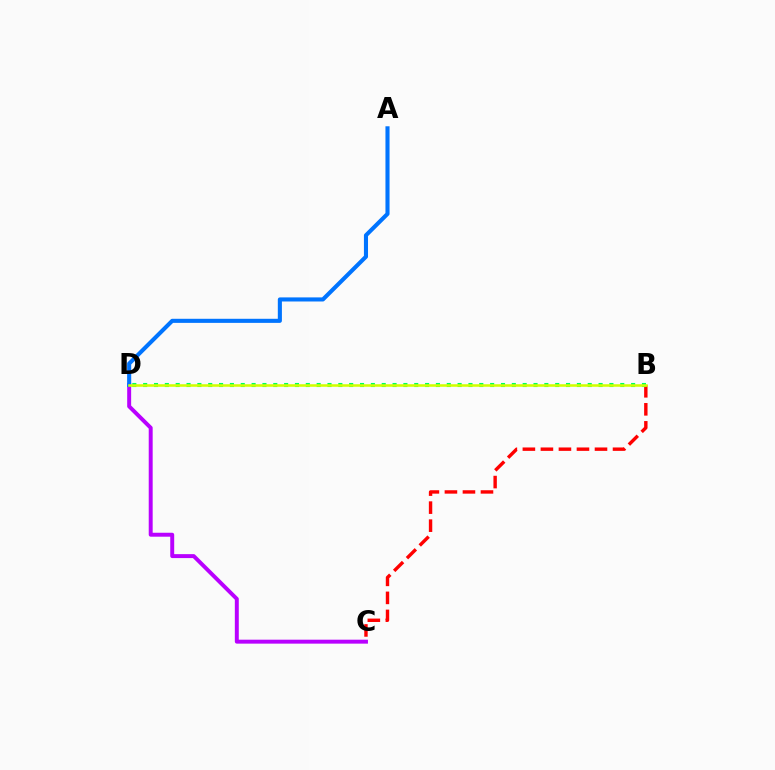{('C', 'D'): [{'color': '#b900ff', 'line_style': 'solid', 'thickness': 2.84}], ('B', 'C'): [{'color': '#ff0000', 'line_style': 'dashed', 'thickness': 2.45}], ('A', 'D'): [{'color': '#0074ff', 'line_style': 'solid', 'thickness': 2.94}], ('B', 'D'): [{'color': '#00ff5c', 'line_style': 'dotted', 'thickness': 2.95}, {'color': '#d1ff00', 'line_style': 'solid', 'thickness': 1.84}]}